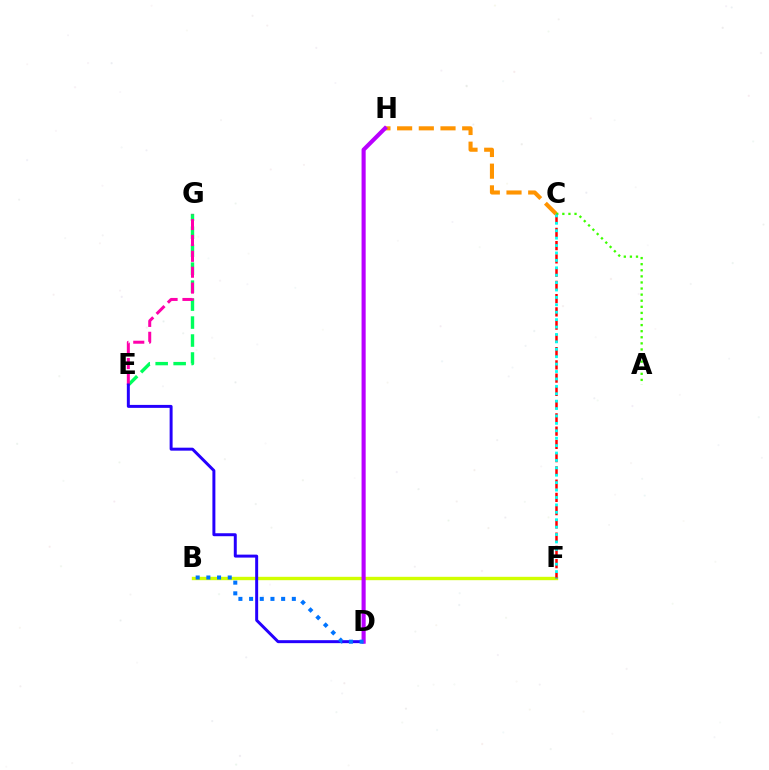{('B', 'F'): [{'color': '#d1ff00', 'line_style': 'solid', 'thickness': 2.43}], ('C', 'H'): [{'color': '#ff9400', 'line_style': 'dashed', 'thickness': 2.95}], ('E', 'G'): [{'color': '#00ff5c', 'line_style': 'dashed', 'thickness': 2.44}, {'color': '#ff00ac', 'line_style': 'dashed', 'thickness': 2.16}], ('A', 'C'): [{'color': '#3dff00', 'line_style': 'dotted', 'thickness': 1.65}], ('C', 'F'): [{'color': '#ff0000', 'line_style': 'dashed', 'thickness': 1.8}, {'color': '#00fff6', 'line_style': 'dotted', 'thickness': 2.01}], ('D', 'E'): [{'color': '#2500ff', 'line_style': 'solid', 'thickness': 2.14}], ('D', 'H'): [{'color': '#b900ff', 'line_style': 'solid', 'thickness': 2.96}], ('B', 'D'): [{'color': '#0074ff', 'line_style': 'dotted', 'thickness': 2.9}]}